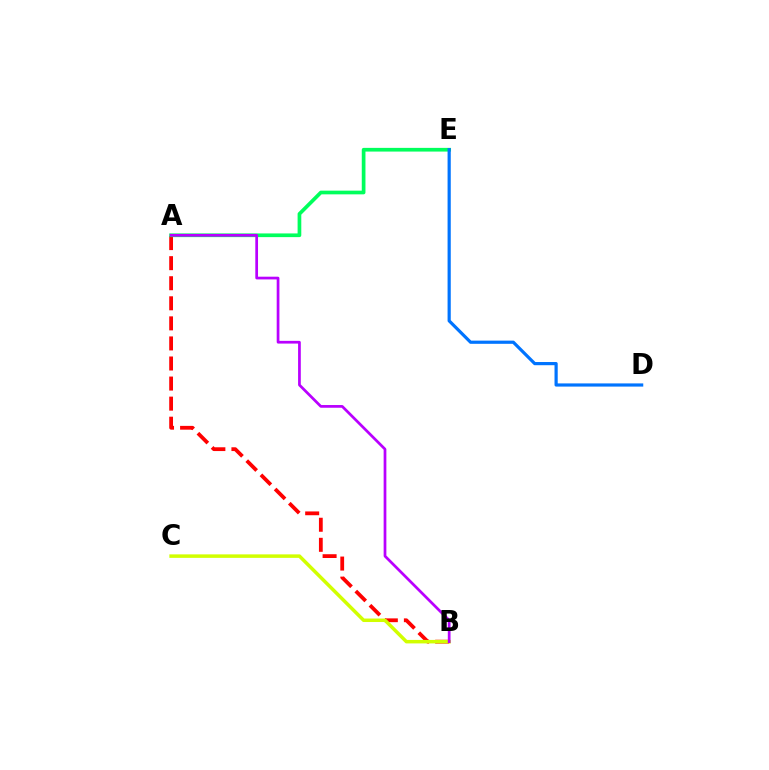{('A', 'B'): [{'color': '#ff0000', 'line_style': 'dashed', 'thickness': 2.73}, {'color': '#b900ff', 'line_style': 'solid', 'thickness': 1.96}], ('A', 'E'): [{'color': '#00ff5c', 'line_style': 'solid', 'thickness': 2.66}], ('B', 'C'): [{'color': '#d1ff00', 'line_style': 'solid', 'thickness': 2.52}], ('D', 'E'): [{'color': '#0074ff', 'line_style': 'solid', 'thickness': 2.3}]}